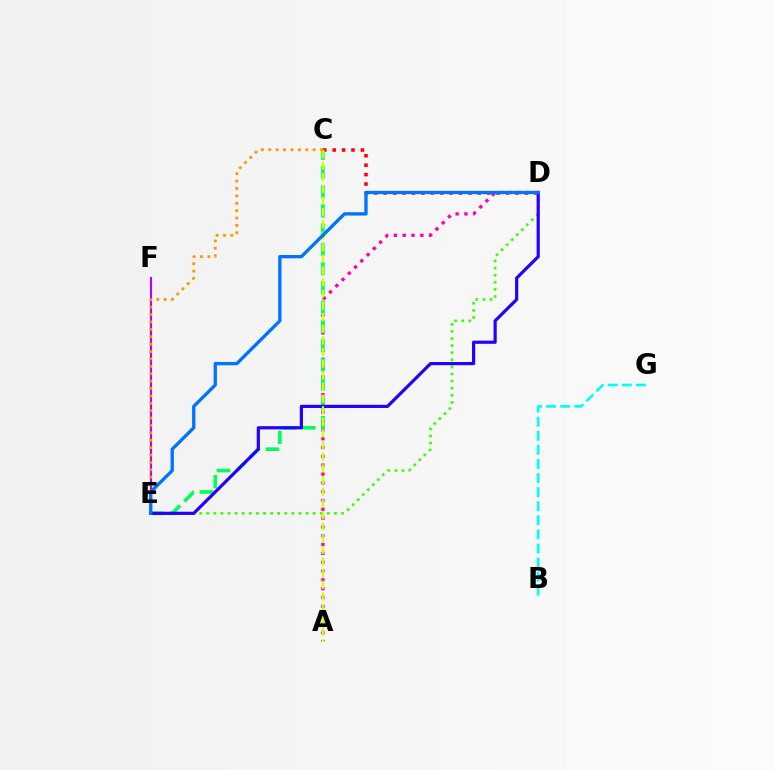{('C', 'D'): [{'color': '#ff0000', 'line_style': 'dotted', 'thickness': 2.56}], ('A', 'D'): [{'color': '#ff00ac', 'line_style': 'dotted', 'thickness': 2.4}], ('D', 'E'): [{'color': '#3dff00', 'line_style': 'dotted', 'thickness': 1.93}, {'color': '#2500ff', 'line_style': 'solid', 'thickness': 2.31}, {'color': '#0074ff', 'line_style': 'solid', 'thickness': 2.4}], ('C', 'E'): [{'color': '#00ff5c', 'line_style': 'dashed', 'thickness': 2.62}, {'color': '#ff9400', 'line_style': 'dotted', 'thickness': 2.01}], ('B', 'G'): [{'color': '#00fff6', 'line_style': 'dashed', 'thickness': 1.91}], ('E', 'F'): [{'color': '#b900ff', 'line_style': 'solid', 'thickness': 1.56}], ('A', 'C'): [{'color': '#d1ff00', 'line_style': 'dashed', 'thickness': 1.58}]}